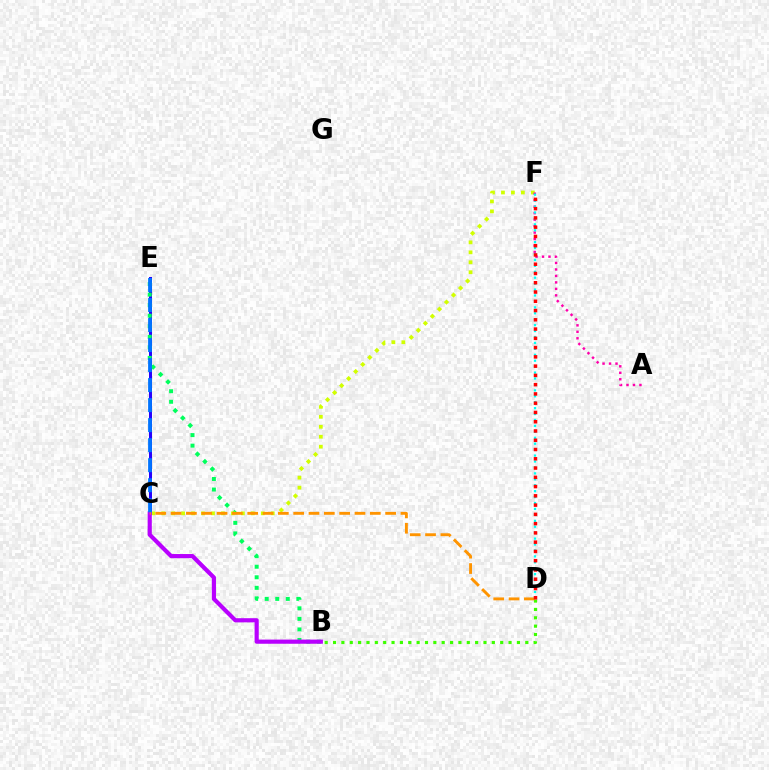{('B', 'D'): [{'color': '#3dff00', 'line_style': 'dotted', 'thickness': 2.27}], ('C', 'E'): [{'color': '#2500ff', 'line_style': 'solid', 'thickness': 2.16}, {'color': '#0074ff', 'line_style': 'dashed', 'thickness': 2.72}], ('B', 'E'): [{'color': '#00ff5c', 'line_style': 'dotted', 'thickness': 2.87}], ('C', 'F'): [{'color': '#d1ff00', 'line_style': 'dotted', 'thickness': 2.71}], ('A', 'F'): [{'color': '#ff00ac', 'line_style': 'dotted', 'thickness': 1.76}], ('B', 'C'): [{'color': '#b900ff', 'line_style': 'solid', 'thickness': 2.99}], ('C', 'D'): [{'color': '#ff9400', 'line_style': 'dashed', 'thickness': 2.08}], ('D', 'F'): [{'color': '#00fff6', 'line_style': 'dotted', 'thickness': 1.61}, {'color': '#ff0000', 'line_style': 'dotted', 'thickness': 2.52}]}